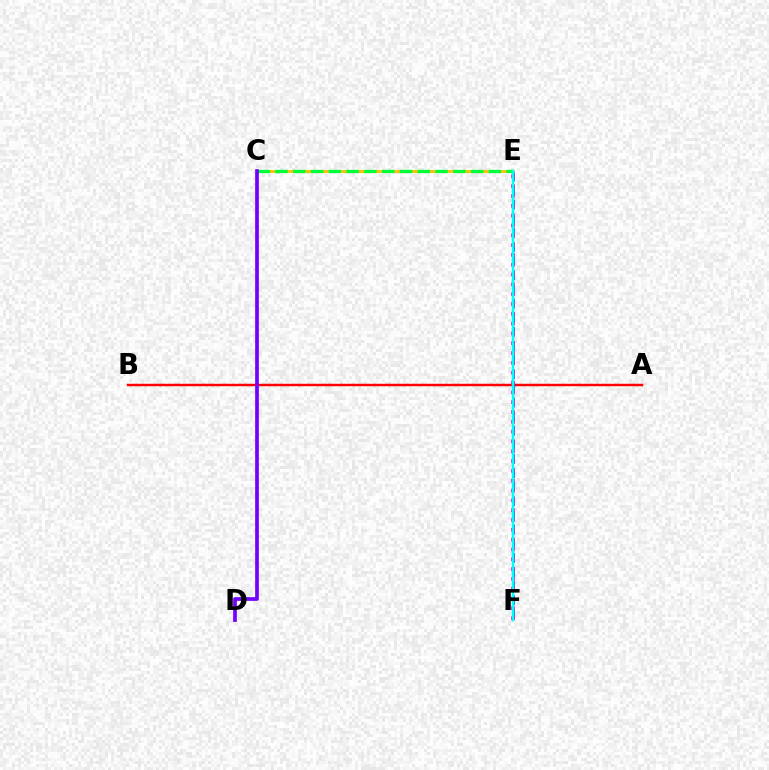{('A', 'B'): [{'color': '#ff0000', 'line_style': 'solid', 'thickness': 1.77}], ('E', 'F'): [{'color': '#004bff', 'line_style': 'dashed', 'thickness': 1.92}, {'color': '#ff00cf', 'line_style': 'dotted', 'thickness': 2.67}, {'color': '#00fff6', 'line_style': 'solid', 'thickness': 1.79}], ('C', 'E'): [{'color': '#84ff00', 'line_style': 'dashed', 'thickness': 1.82}, {'color': '#ffbd00', 'line_style': 'solid', 'thickness': 1.9}, {'color': '#00ff39', 'line_style': 'dashed', 'thickness': 2.42}], ('C', 'D'): [{'color': '#7200ff', 'line_style': 'solid', 'thickness': 2.66}]}